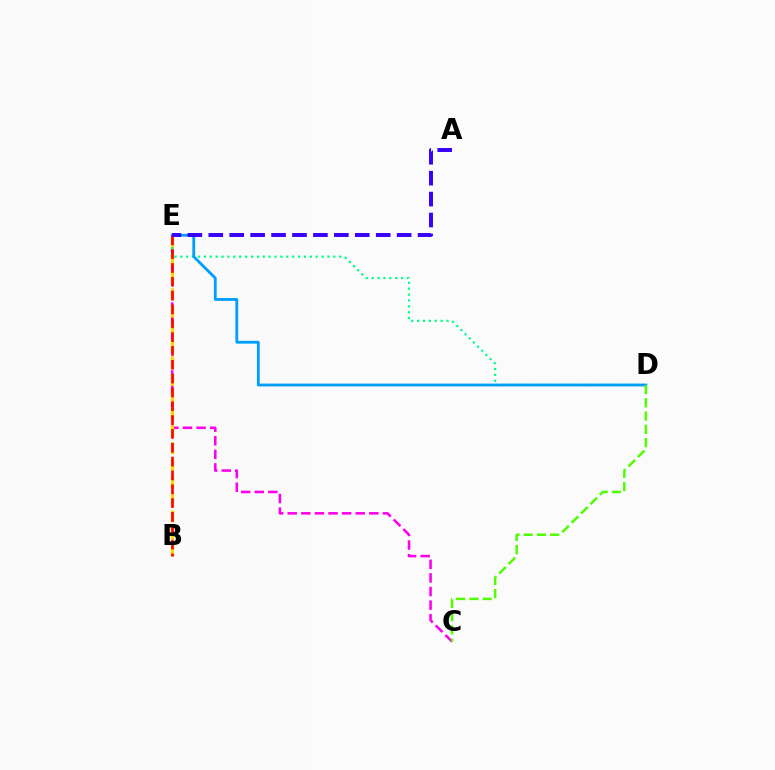{('C', 'E'): [{'color': '#ff00ed', 'line_style': 'dashed', 'thickness': 1.85}], ('B', 'E'): [{'color': '#ffd500', 'line_style': 'dashed', 'thickness': 2.32}, {'color': '#ff0000', 'line_style': 'dashed', 'thickness': 1.88}], ('D', 'E'): [{'color': '#00ff86', 'line_style': 'dotted', 'thickness': 1.6}, {'color': '#009eff', 'line_style': 'solid', 'thickness': 2.02}], ('C', 'D'): [{'color': '#4fff00', 'line_style': 'dashed', 'thickness': 1.8}], ('A', 'E'): [{'color': '#3700ff', 'line_style': 'dashed', 'thickness': 2.84}]}